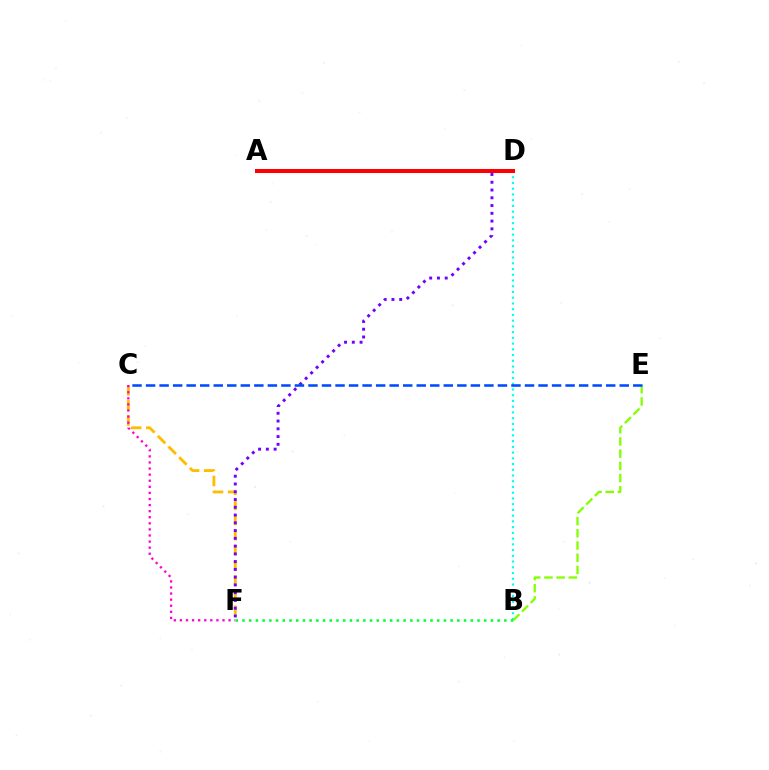{('C', 'F'): [{'color': '#ffbd00', 'line_style': 'dashed', 'thickness': 2.05}, {'color': '#ff00cf', 'line_style': 'dotted', 'thickness': 1.65}], ('D', 'F'): [{'color': '#7200ff', 'line_style': 'dotted', 'thickness': 2.11}], ('B', 'D'): [{'color': '#00fff6', 'line_style': 'dotted', 'thickness': 1.56}], ('A', 'D'): [{'color': '#ff0000', 'line_style': 'solid', 'thickness': 2.88}], ('B', 'E'): [{'color': '#84ff00', 'line_style': 'dashed', 'thickness': 1.66}], ('B', 'F'): [{'color': '#00ff39', 'line_style': 'dotted', 'thickness': 1.82}], ('C', 'E'): [{'color': '#004bff', 'line_style': 'dashed', 'thickness': 1.84}]}